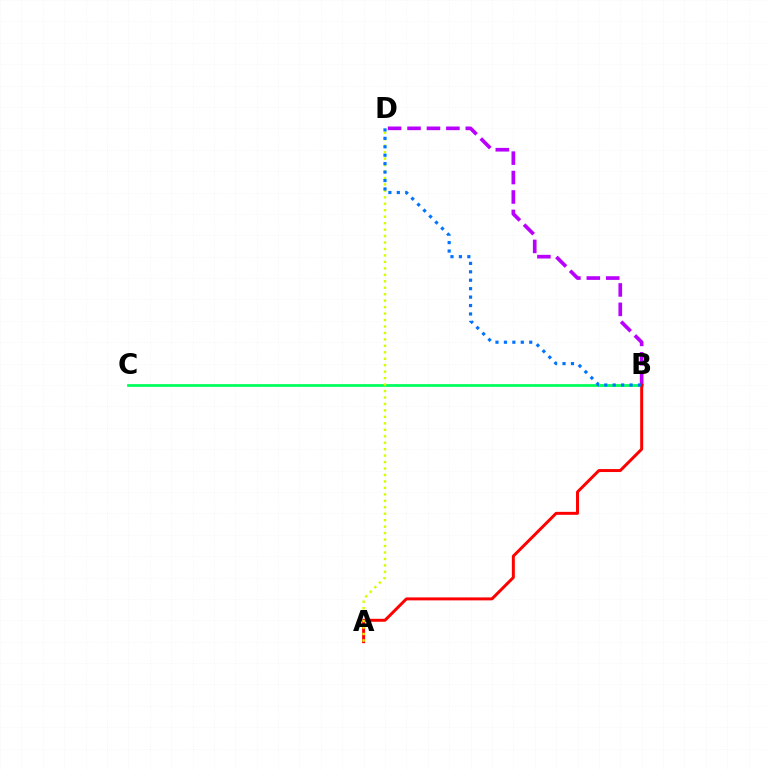{('B', 'C'): [{'color': '#00ff5c', 'line_style': 'solid', 'thickness': 1.99}], ('B', 'D'): [{'color': '#b900ff', 'line_style': 'dashed', 'thickness': 2.64}, {'color': '#0074ff', 'line_style': 'dotted', 'thickness': 2.29}], ('A', 'B'): [{'color': '#ff0000', 'line_style': 'solid', 'thickness': 2.14}], ('A', 'D'): [{'color': '#d1ff00', 'line_style': 'dotted', 'thickness': 1.75}]}